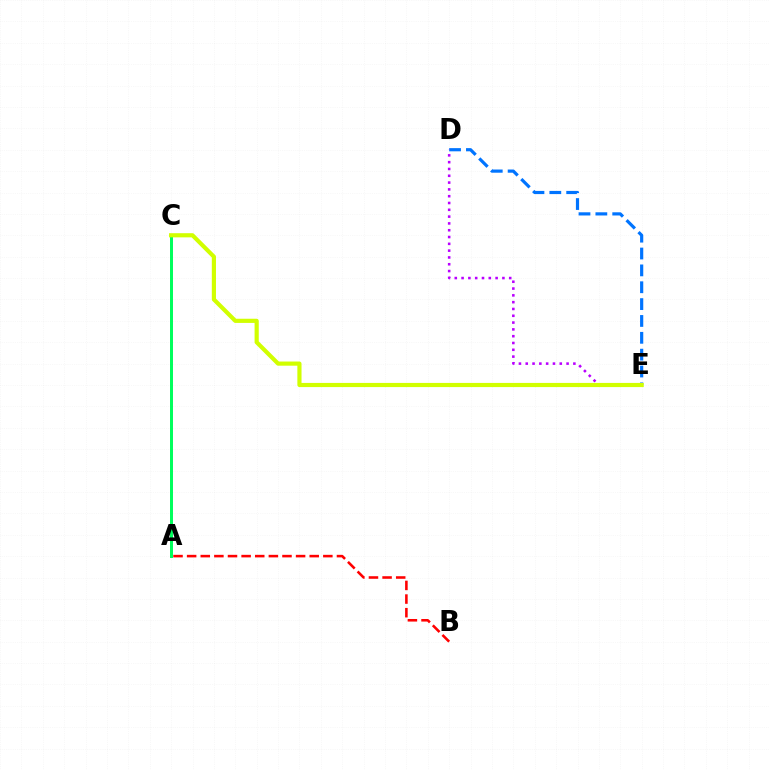{('A', 'B'): [{'color': '#ff0000', 'line_style': 'dashed', 'thickness': 1.85}], ('D', 'E'): [{'color': '#0074ff', 'line_style': 'dashed', 'thickness': 2.29}, {'color': '#b900ff', 'line_style': 'dotted', 'thickness': 1.85}], ('A', 'C'): [{'color': '#00ff5c', 'line_style': 'solid', 'thickness': 2.15}], ('C', 'E'): [{'color': '#d1ff00', 'line_style': 'solid', 'thickness': 3.0}]}